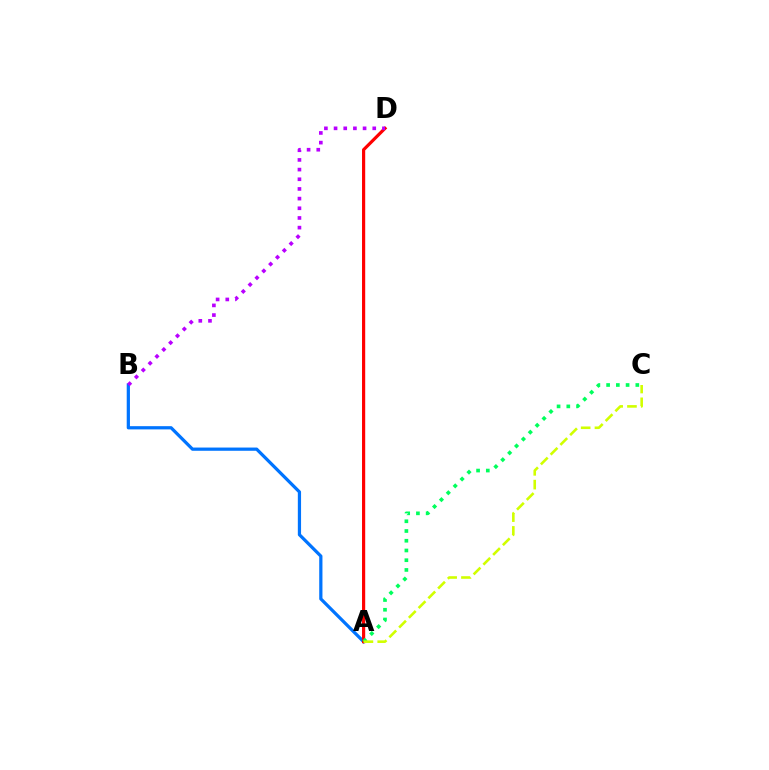{('A', 'B'): [{'color': '#0074ff', 'line_style': 'solid', 'thickness': 2.33}], ('A', 'D'): [{'color': '#ff0000', 'line_style': 'solid', 'thickness': 2.29}], ('B', 'D'): [{'color': '#b900ff', 'line_style': 'dotted', 'thickness': 2.63}], ('A', 'C'): [{'color': '#00ff5c', 'line_style': 'dotted', 'thickness': 2.64}, {'color': '#d1ff00', 'line_style': 'dashed', 'thickness': 1.87}]}